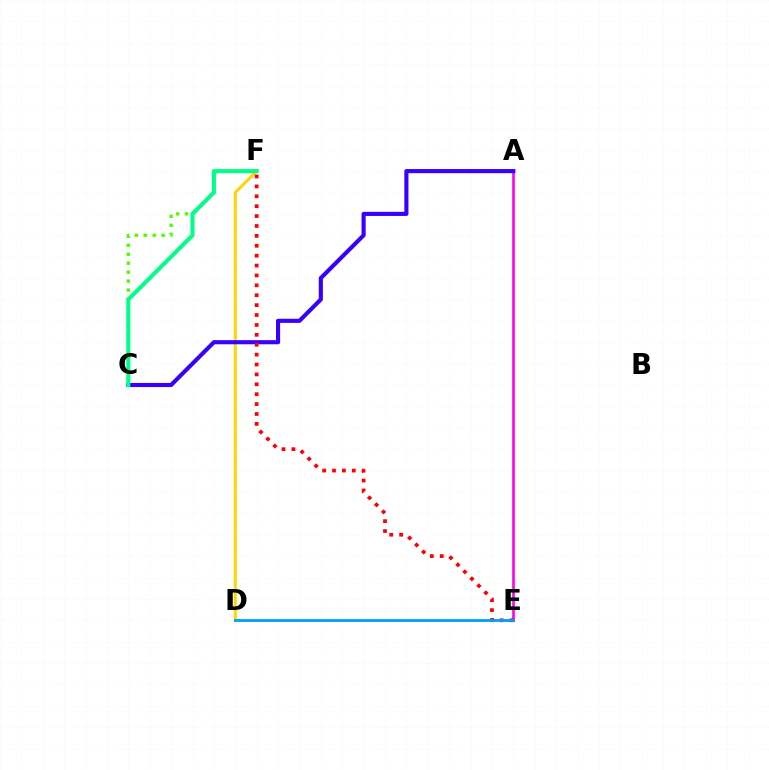{('A', 'E'): [{'color': '#ff00ed', 'line_style': 'solid', 'thickness': 1.9}], ('D', 'F'): [{'color': '#ffd500', 'line_style': 'solid', 'thickness': 2.17}], ('C', 'F'): [{'color': '#4fff00', 'line_style': 'dotted', 'thickness': 2.44}, {'color': '#00ff86', 'line_style': 'solid', 'thickness': 2.91}], ('A', 'C'): [{'color': '#3700ff', 'line_style': 'solid', 'thickness': 2.96}], ('E', 'F'): [{'color': '#ff0000', 'line_style': 'dotted', 'thickness': 2.69}], ('D', 'E'): [{'color': '#009eff', 'line_style': 'solid', 'thickness': 2.03}]}